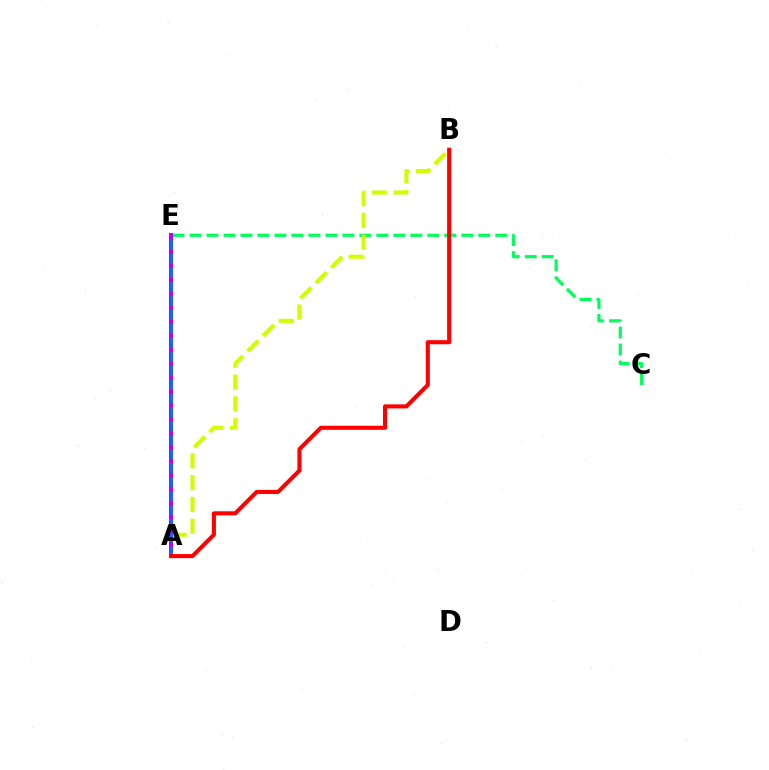{('C', 'E'): [{'color': '#00ff5c', 'line_style': 'dashed', 'thickness': 2.31}], ('A', 'B'): [{'color': '#d1ff00', 'line_style': 'dashed', 'thickness': 2.96}, {'color': '#ff0000', 'line_style': 'solid', 'thickness': 2.93}], ('A', 'E'): [{'color': '#b900ff', 'line_style': 'solid', 'thickness': 2.91}, {'color': '#0074ff', 'line_style': 'dashed', 'thickness': 1.89}]}